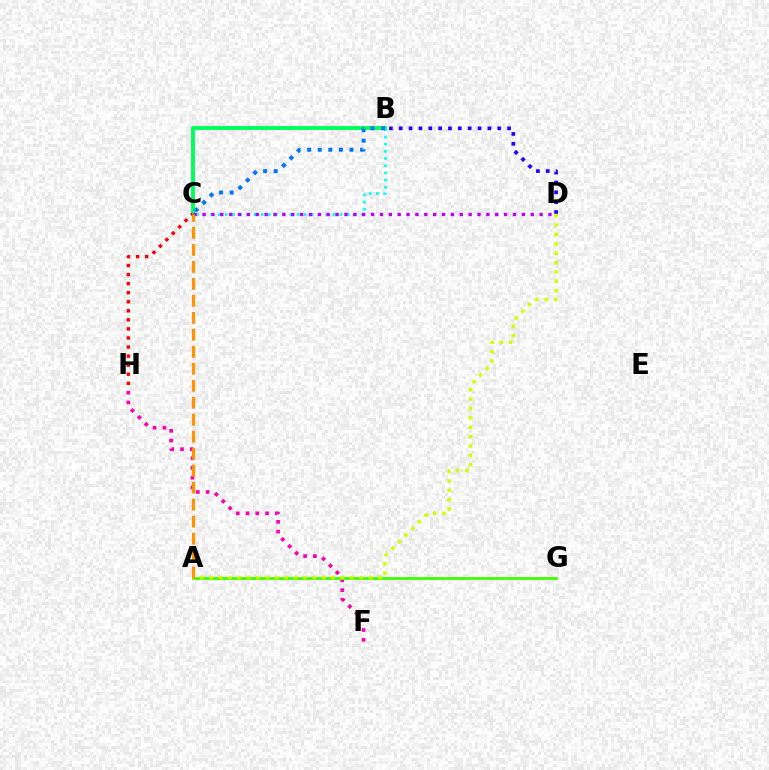{('F', 'H'): [{'color': '#ff00ac', 'line_style': 'dotted', 'thickness': 2.65}], ('B', 'C'): [{'color': '#00ff5c', 'line_style': 'solid', 'thickness': 2.82}, {'color': '#00fff6', 'line_style': 'dotted', 'thickness': 1.95}, {'color': '#0074ff', 'line_style': 'dotted', 'thickness': 2.88}], ('C', 'D'): [{'color': '#b900ff', 'line_style': 'dotted', 'thickness': 2.41}], ('A', 'G'): [{'color': '#3dff00', 'line_style': 'solid', 'thickness': 2.01}], ('B', 'D'): [{'color': '#2500ff', 'line_style': 'dotted', 'thickness': 2.68}], ('A', 'D'): [{'color': '#d1ff00', 'line_style': 'dotted', 'thickness': 2.55}], ('C', 'H'): [{'color': '#ff0000', 'line_style': 'dotted', 'thickness': 2.46}], ('A', 'C'): [{'color': '#ff9400', 'line_style': 'dashed', 'thickness': 2.31}]}